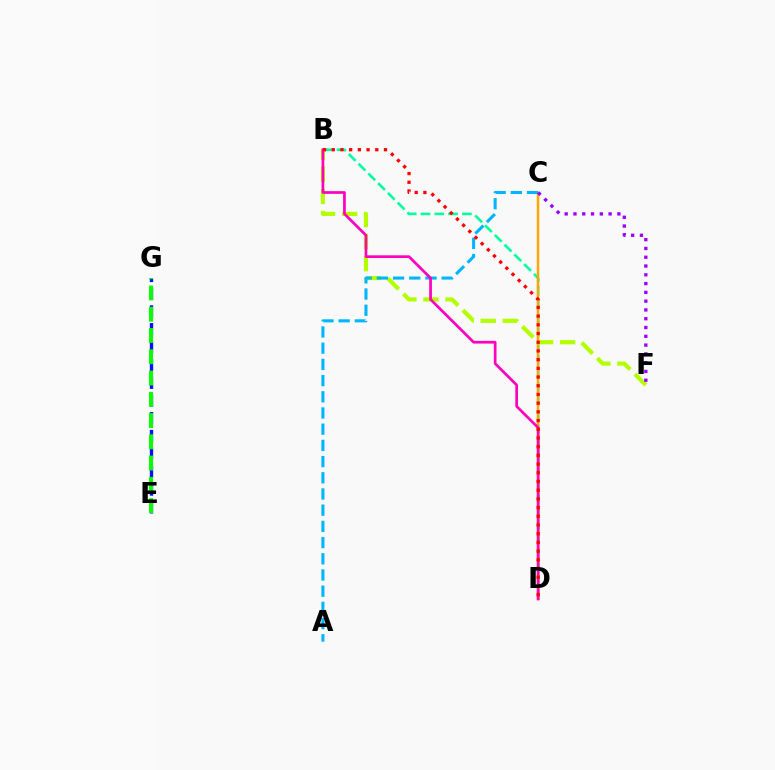{('B', 'D'): [{'color': '#00ff9d', 'line_style': 'dashed', 'thickness': 1.87}, {'color': '#ff00bd', 'line_style': 'solid', 'thickness': 1.95}, {'color': '#ff0000', 'line_style': 'dotted', 'thickness': 2.36}], ('E', 'G'): [{'color': '#0010ff', 'line_style': 'dashed', 'thickness': 2.42}, {'color': '#08ff00', 'line_style': 'dashed', 'thickness': 2.89}], ('C', 'D'): [{'color': '#ffa500', 'line_style': 'solid', 'thickness': 1.8}], ('B', 'F'): [{'color': '#b3ff00', 'line_style': 'dashed', 'thickness': 2.99}], ('A', 'C'): [{'color': '#00b5ff', 'line_style': 'dashed', 'thickness': 2.2}], ('C', 'F'): [{'color': '#9b00ff', 'line_style': 'dotted', 'thickness': 2.39}]}